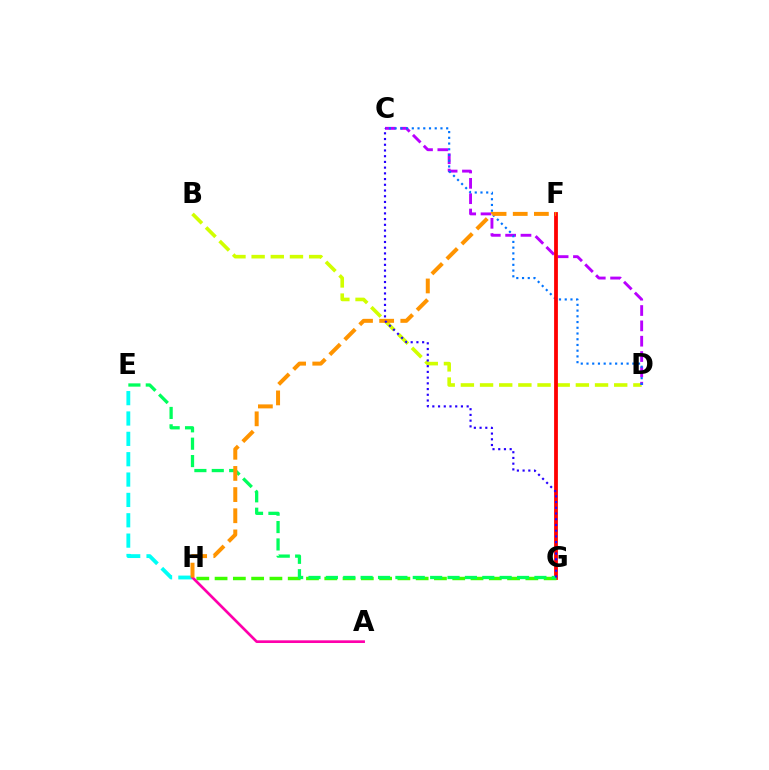{('B', 'D'): [{'color': '#d1ff00', 'line_style': 'dashed', 'thickness': 2.6}], ('C', 'D'): [{'color': '#b900ff', 'line_style': 'dashed', 'thickness': 2.08}, {'color': '#0074ff', 'line_style': 'dotted', 'thickness': 1.56}], ('F', 'G'): [{'color': '#ff0000', 'line_style': 'solid', 'thickness': 2.73}], ('E', 'H'): [{'color': '#00fff6', 'line_style': 'dashed', 'thickness': 2.76}], ('G', 'H'): [{'color': '#3dff00', 'line_style': 'dashed', 'thickness': 2.48}], ('E', 'G'): [{'color': '#00ff5c', 'line_style': 'dashed', 'thickness': 2.36}], ('A', 'H'): [{'color': '#ff00ac', 'line_style': 'solid', 'thickness': 1.93}], ('F', 'H'): [{'color': '#ff9400', 'line_style': 'dashed', 'thickness': 2.87}], ('C', 'G'): [{'color': '#2500ff', 'line_style': 'dotted', 'thickness': 1.55}]}